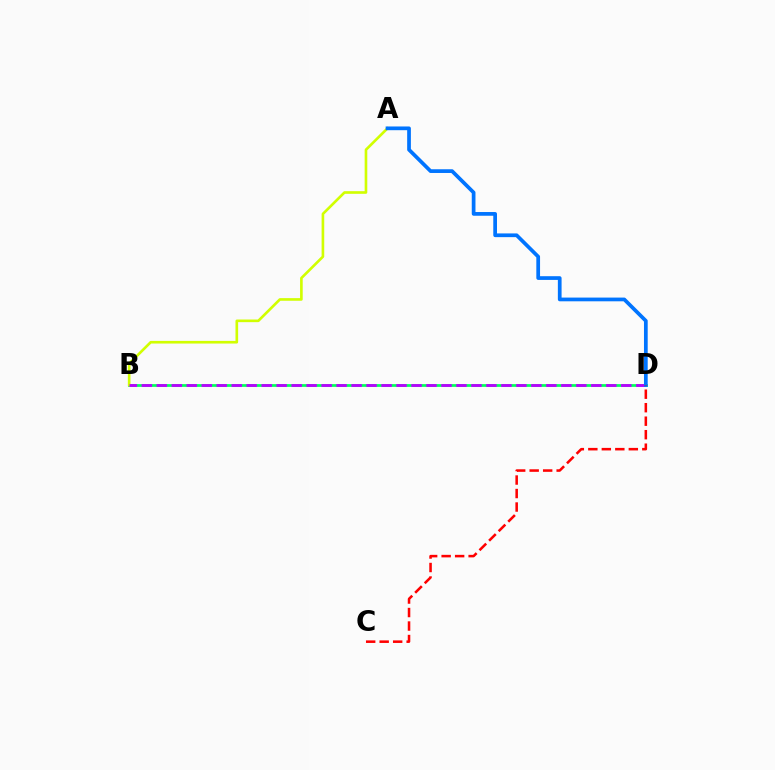{('B', 'D'): [{'color': '#00ff5c', 'line_style': 'solid', 'thickness': 1.98}, {'color': '#b900ff', 'line_style': 'dashed', 'thickness': 2.04}], ('A', 'B'): [{'color': '#d1ff00', 'line_style': 'solid', 'thickness': 1.9}], ('A', 'D'): [{'color': '#0074ff', 'line_style': 'solid', 'thickness': 2.68}], ('C', 'D'): [{'color': '#ff0000', 'line_style': 'dashed', 'thickness': 1.83}]}